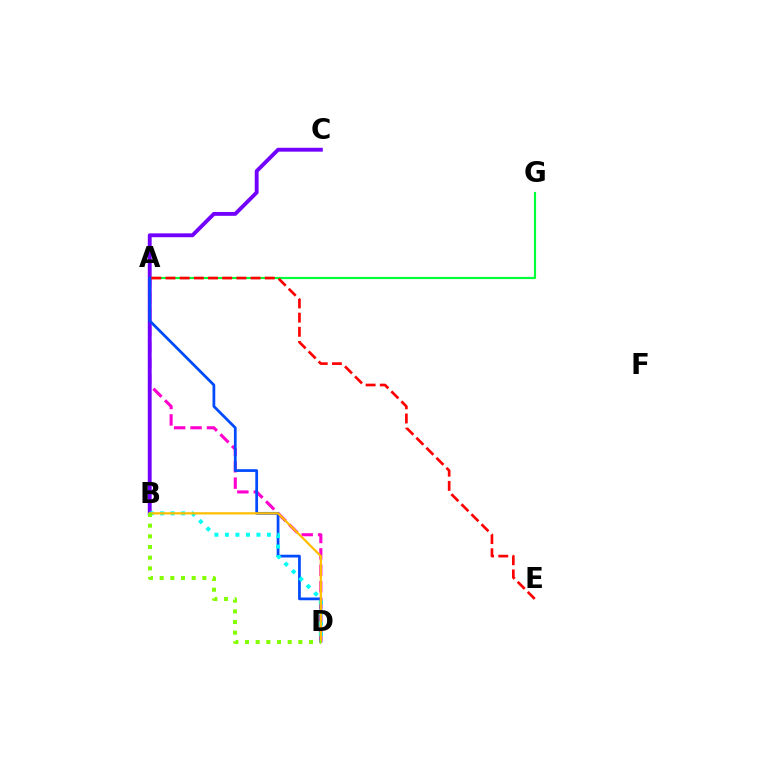{('A', 'G'): [{'color': '#00ff39', 'line_style': 'solid', 'thickness': 1.56}], ('A', 'D'): [{'color': '#ff00cf', 'line_style': 'dashed', 'thickness': 2.23}, {'color': '#004bff', 'line_style': 'solid', 'thickness': 1.98}], ('B', 'C'): [{'color': '#7200ff', 'line_style': 'solid', 'thickness': 2.78}], ('B', 'D'): [{'color': '#00fff6', 'line_style': 'dotted', 'thickness': 2.85}, {'color': '#ffbd00', 'line_style': 'solid', 'thickness': 1.61}, {'color': '#84ff00', 'line_style': 'dotted', 'thickness': 2.9}], ('A', 'E'): [{'color': '#ff0000', 'line_style': 'dashed', 'thickness': 1.93}]}